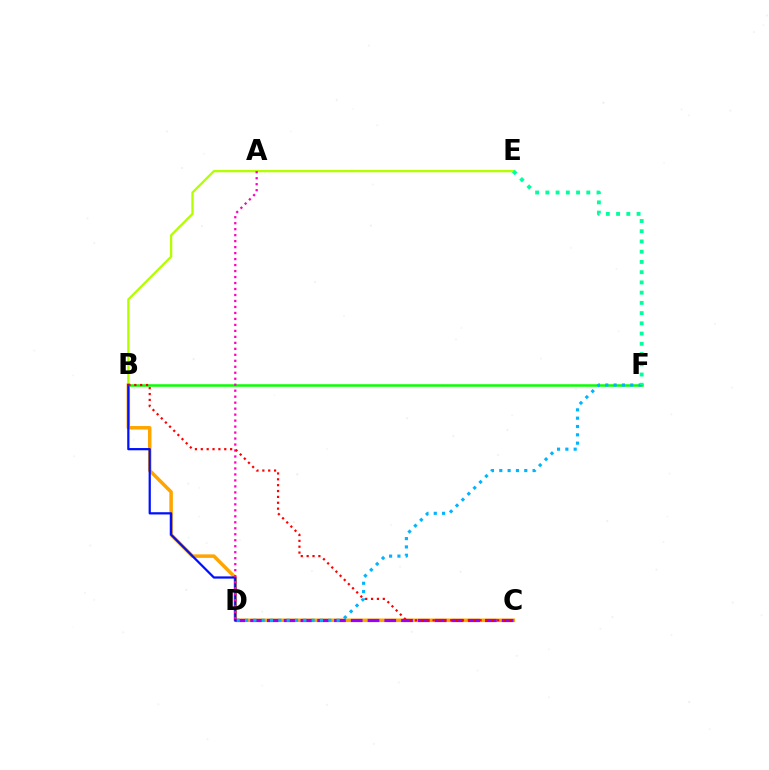{('B', 'E'): [{'color': '#b3ff00', 'line_style': 'solid', 'thickness': 1.65}], ('B', 'F'): [{'color': '#08ff00', 'line_style': 'solid', 'thickness': 1.81}], ('B', 'C'): [{'color': '#ffa500', 'line_style': 'solid', 'thickness': 2.52}, {'color': '#ff0000', 'line_style': 'dotted', 'thickness': 1.59}], ('C', 'D'): [{'color': '#9b00ff', 'line_style': 'dashed', 'thickness': 2.28}], ('D', 'F'): [{'color': '#00b5ff', 'line_style': 'dotted', 'thickness': 2.26}], ('B', 'D'): [{'color': '#0010ff', 'line_style': 'solid', 'thickness': 1.61}], ('A', 'D'): [{'color': '#ff00bd', 'line_style': 'dotted', 'thickness': 1.63}], ('E', 'F'): [{'color': '#00ff9d', 'line_style': 'dotted', 'thickness': 2.78}]}